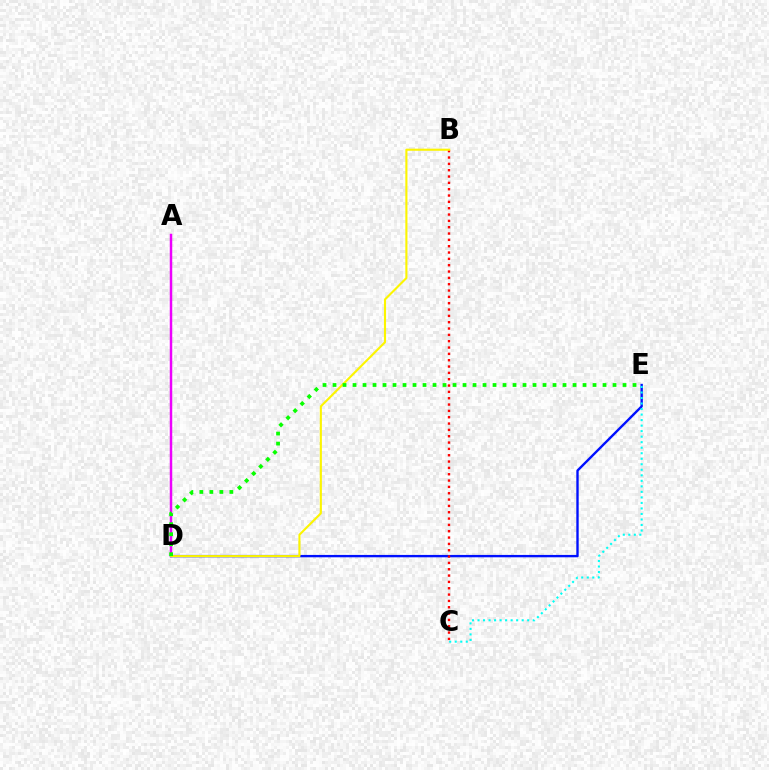{('A', 'D'): [{'color': '#ee00ff', 'line_style': 'solid', 'thickness': 1.78}], ('D', 'E'): [{'color': '#0010ff', 'line_style': 'solid', 'thickness': 1.7}, {'color': '#08ff00', 'line_style': 'dotted', 'thickness': 2.72}], ('B', 'C'): [{'color': '#ff0000', 'line_style': 'dotted', 'thickness': 1.72}], ('B', 'D'): [{'color': '#fcf500', 'line_style': 'solid', 'thickness': 1.52}], ('C', 'E'): [{'color': '#00fff6', 'line_style': 'dotted', 'thickness': 1.5}]}